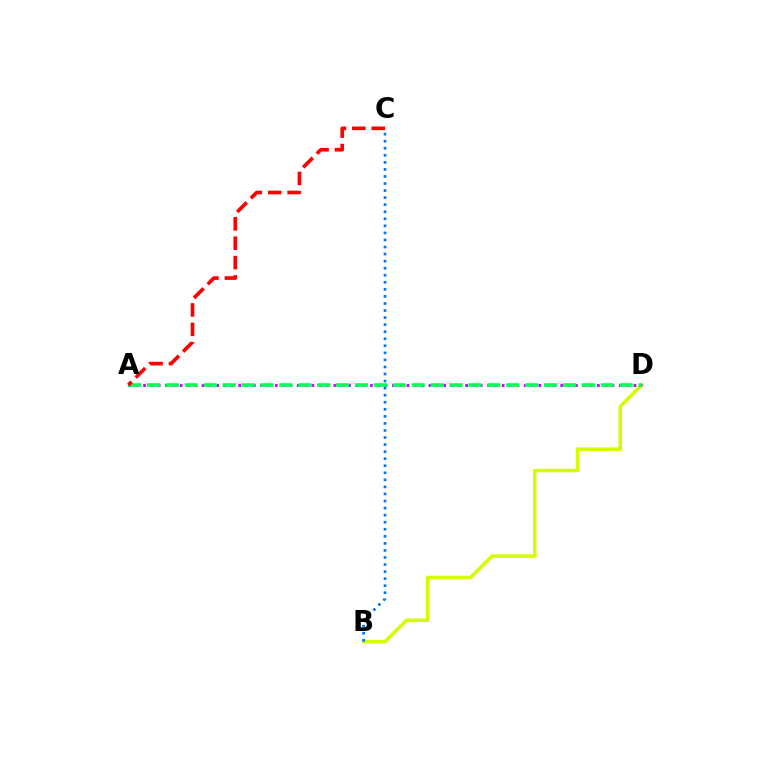{('B', 'D'): [{'color': '#d1ff00', 'line_style': 'solid', 'thickness': 2.53}], ('A', 'D'): [{'color': '#b900ff', 'line_style': 'dotted', 'thickness': 1.99}, {'color': '#00ff5c', 'line_style': 'dashed', 'thickness': 2.57}], ('B', 'C'): [{'color': '#0074ff', 'line_style': 'dotted', 'thickness': 1.92}], ('A', 'C'): [{'color': '#ff0000', 'line_style': 'dashed', 'thickness': 2.64}]}